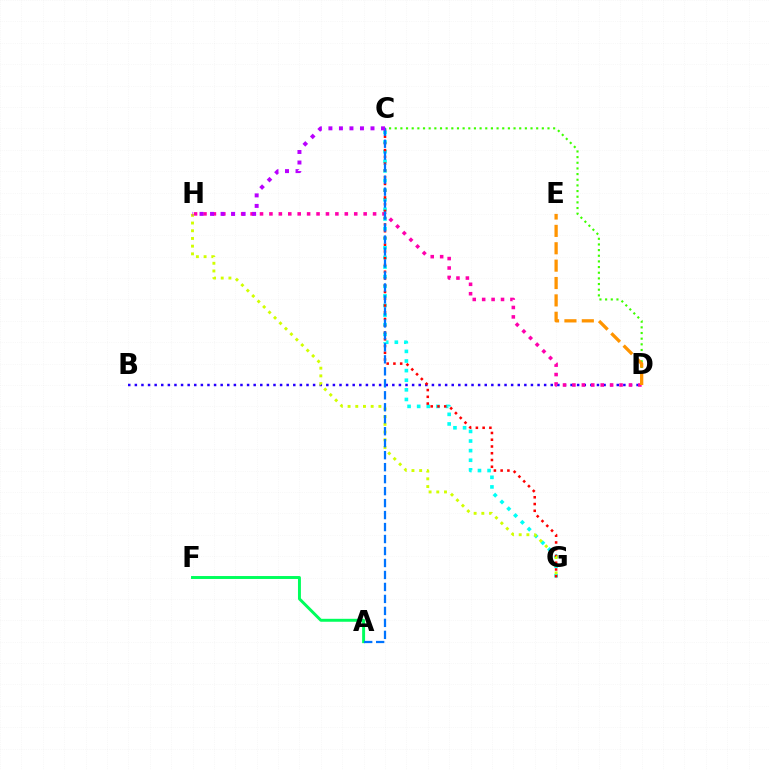{('C', 'G'): [{'color': '#00fff6', 'line_style': 'dotted', 'thickness': 2.61}, {'color': '#ff0000', 'line_style': 'dotted', 'thickness': 1.83}], ('A', 'F'): [{'color': '#00ff5c', 'line_style': 'solid', 'thickness': 2.12}], ('B', 'D'): [{'color': '#2500ff', 'line_style': 'dotted', 'thickness': 1.79}], ('G', 'H'): [{'color': '#d1ff00', 'line_style': 'dotted', 'thickness': 2.09}], ('C', 'D'): [{'color': '#3dff00', 'line_style': 'dotted', 'thickness': 1.54}], ('D', 'H'): [{'color': '#ff00ac', 'line_style': 'dotted', 'thickness': 2.56}], ('A', 'C'): [{'color': '#0074ff', 'line_style': 'dashed', 'thickness': 1.63}], ('C', 'H'): [{'color': '#b900ff', 'line_style': 'dotted', 'thickness': 2.86}], ('D', 'E'): [{'color': '#ff9400', 'line_style': 'dashed', 'thickness': 2.36}]}